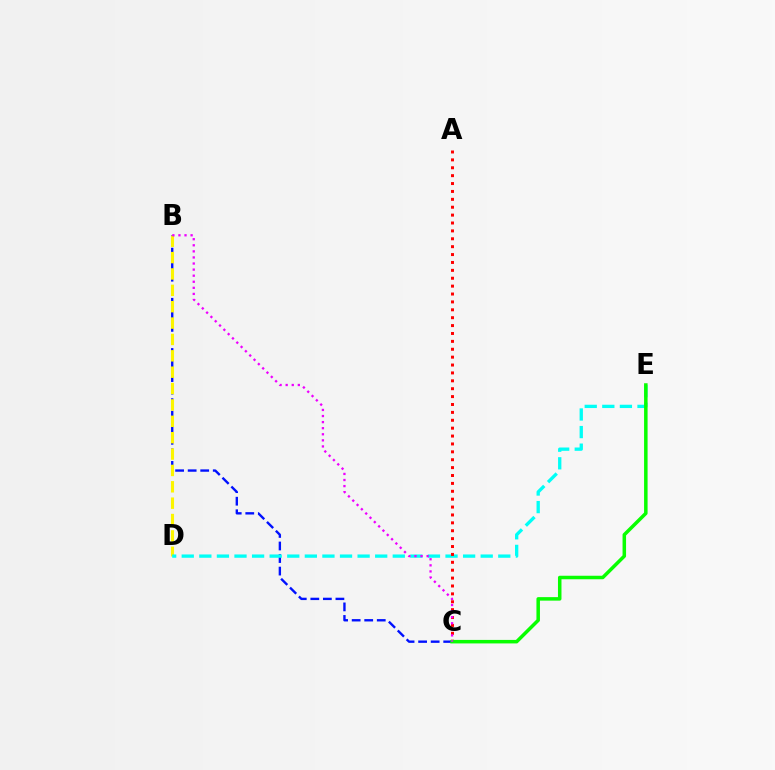{('B', 'C'): [{'color': '#0010ff', 'line_style': 'dashed', 'thickness': 1.7}, {'color': '#ee00ff', 'line_style': 'dotted', 'thickness': 1.65}], ('B', 'D'): [{'color': '#fcf500', 'line_style': 'dashed', 'thickness': 2.22}], ('D', 'E'): [{'color': '#00fff6', 'line_style': 'dashed', 'thickness': 2.39}], ('A', 'C'): [{'color': '#ff0000', 'line_style': 'dotted', 'thickness': 2.14}], ('C', 'E'): [{'color': '#08ff00', 'line_style': 'solid', 'thickness': 2.53}]}